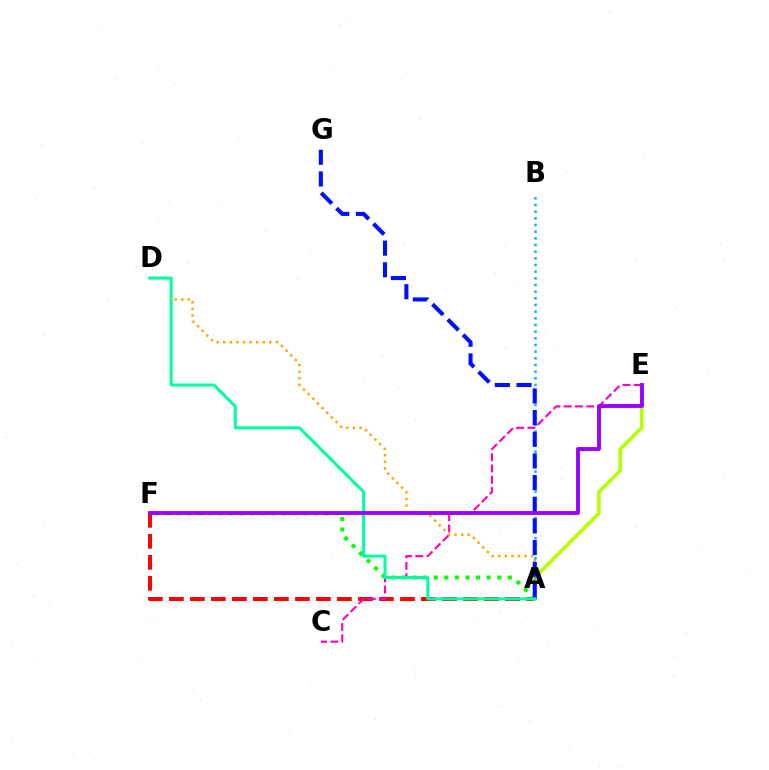{('A', 'F'): [{'color': '#ff0000', 'line_style': 'dashed', 'thickness': 2.85}, {'color': '#08ff00', 'line_style': 'dotted', 'thickness': 2.88}], ('A', 'E'): [{'color': '#b3ff00', 'line_style': 'solid', 'thickness': 2.59}], ('A', 'D'): [{'color': '#ffa500', 'line_style': 'dotted', 'thickness': 1.79}, {'color': '#00ff9d', 'line_style': 'solid', 'thickness': 2.16}], ('A', 'B'): [{'color': '#00b5ff', 'line_style': 'dotted', 'thickness': 1.81}], ('A', 'G'): [{'color': '#0010ff', 'line_style': 'dashed', 'thickness': 2.94}], ('C', 'E'): [{'color': '#ff00bd', 'line_style': 'dashed', 'thickness': 1.53}], ('E', 'F'): [{'color': '#9b00ff', 'line_style': 'solid', 'thickness': 2.78}]}